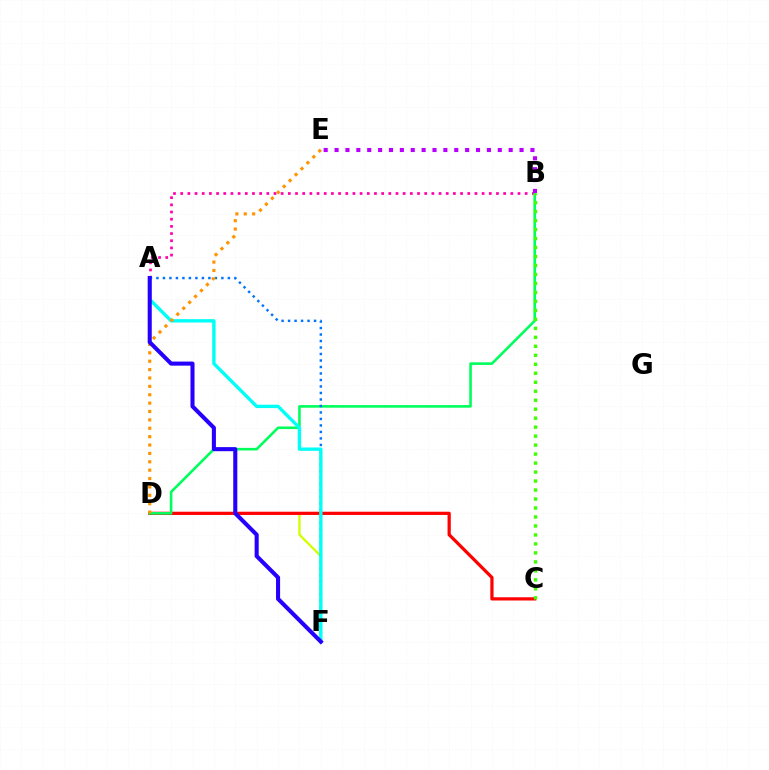{('A', 'B'): [{'color': '#ff00ac', 'line_style': 'dotted', 'thickness': 1.95}], ('D', 'F'): [{'color': '#d1ff00', 'line_style': 'solid', 'thickness': 1.67}], ('C', 'D'): [{'color': '#ff0000', 'line_style': 'solid', 'thickness': 2.32}], ('B', 'D'): [{'color': '#00ff5c', 'line_style': 'solid', 'thickness': 1.87}], ('A', 'F'): [{'color': '#0074ff', 'line_style': 'dotted', 'thickness': 1.76}, {'color': '#00fff6', 'line_style': 'solid', 'thickness': 2.43}, {'color': '#2500ff', 'line_style': 'solid', 'thickness': 2.93}], ('D', 'E'): [{'color': '#ff9400', 'line_style': 'dotted', 'thickness': 2.28}], ('B', 'C'): [{'color': '#3dff00', 'line_style': 'dotted', 'thickness': 2.44}], ('B', 'E'): [{'color': '#b900ff', 'line_style': 'dotted', 'thickness': 2.96}]}